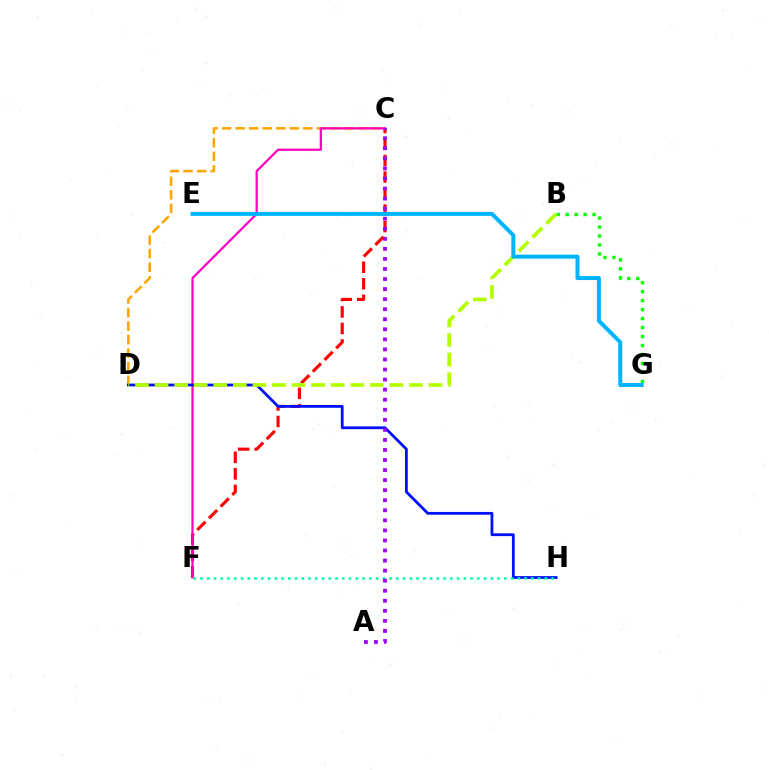{('C', 'D'): [{'color': '#ffa500', 'line_style': 'dashed', 'thickness': 1.84}], ('B', 'G'): [{'color': '#08ff00', 'line_style': 'dotted', 'thickness': 2.44}], ('C', 'F'): [{'color': '#ff0000', 'line_style': 'dashed', 'thickness': 2.24}, {'color': '#ff00bd', 'line_style': 'solid', 'thickness': 1.61}], ('D', 'H'): [{'color': '#0010ff', 'line_style': 'solid', 'thickness': 2.0}], ('F', 'H'): [{'color': '#00ff9d', 'line_style': 'dotted', 'thickness': 1.83}], ('B', 'D'): [{'color': '#b3ff00', 'line_style': 'dashed', 'thickness': 2.66}], ('E', 'G'): [{'color': '#00b5ff', 'line_style': 'solid', 'thickness': 2.88}], ('A', 'C'): [{'color': '#9b00ff', 'line_style': 'dotted', 'thickness': 2.73}]}